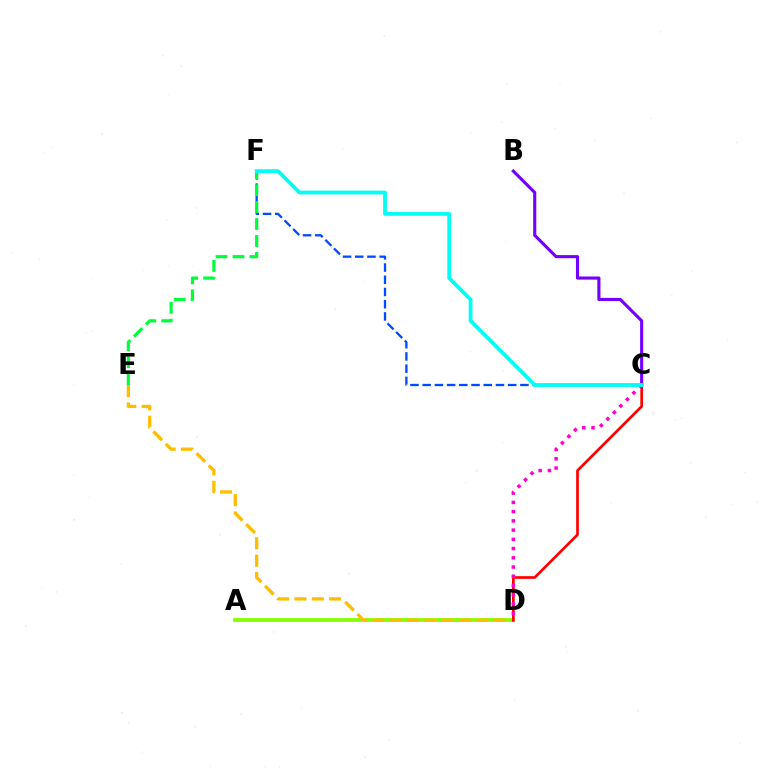{('A', 'D'): [{'color': '#84ff00', 'line_style': 'solid', 'thickness': 2.71}], ('C', 'F'): [{'color': '#004bff', 'line_style': 'dashed', 'thickness': 1.66}, {'color': '#00fff6', 'line_style': 'solid', 'thickness': 2.73}], ('D', 'E'): [{'color': '#ffbd00', 'line_style': 'dashed', 'thickness': 2.36}], ('C', 'D'): [{'color': '#ff0000', 'line_style': 'solid', 'thickness': 1.95}, {'color': '#ff00cf', 'line_style': 'dotted', 'thickness': 2.51}], ('E', 'F'): [{'color': '#00ff39', 'line_style': 'dashed', 'thickness': 2.3}], ('B', 'C'): [{'color': '#7200ff', 'line_style': 'solid', 'thickness': 2.24}]}